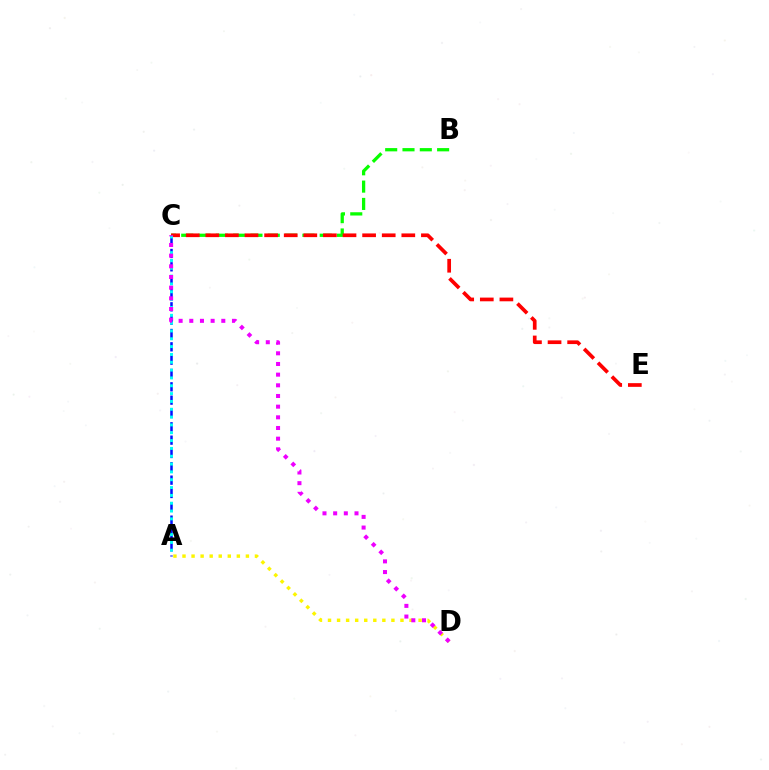{('A', 'C'): [{'color': '#0010ff', 'line_style': 'dashed', 'thickness': 1.81}, {'color': '#00fff6', 'line_style': 'dotted', 'thickness': 2.13}], ('B', 'C'): [{'color': '#08ff00', 'line_style': 'dashed', 'thickness': 2.35}], ('A', 'D'): [{'color': '#fcf500', 'line_style': 'dotted', 'thickness': 2.46}], ('C', 'E'): [{'color': '#ff0000', 'line_style': 'dashed', 'thickness': 2.66}], ('C', 'D'): [{'color': '#ee00ff', 'line_style': 'dotted', 'thickness': 2.9}]}